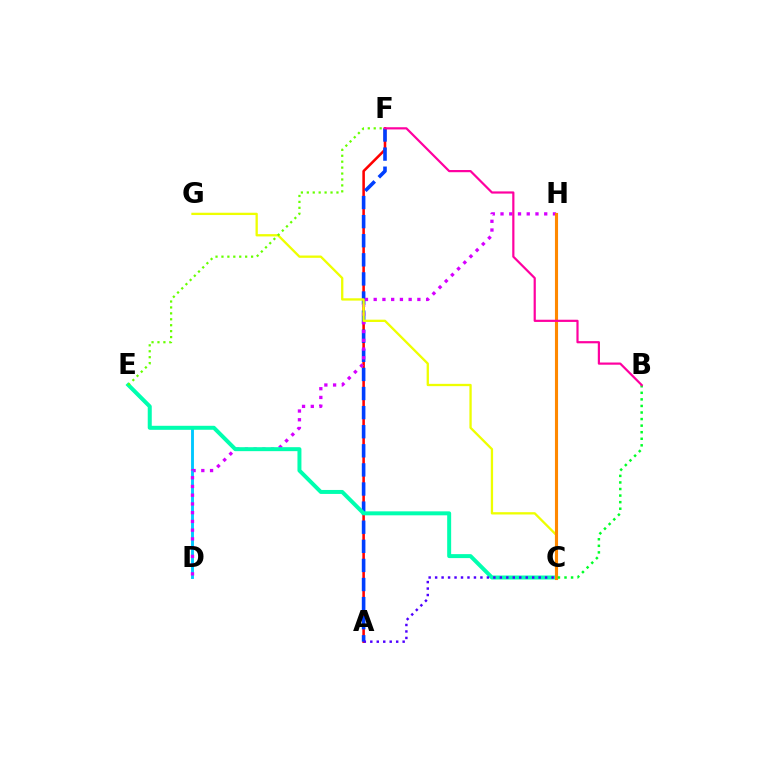{('A', 'F'): [{'color': '#ff0000', 'line_style': 'solid', 'thickness': 1.84}, {'color': '#003fff', 'line_style': 'dashed', 'thickness': 2.59}], ('D', 'E'): [{'color': '#00c7ff', 'line_style': 'solid', 'thickness': 2.08}], ('D', 'H'): [{'color': '#d600ff', 'line_style': 'dotted', 'thickness': 2.37}], ('C', 'G'): [{'color': '#eeff00', 'line_style': 'solid', 'thickness': 1.66}], ('C', 'E'): [{'color': '#00ffaf', 'line_style': 'solid', 'thickness': 2.86}], ('C', 'H'): [{'color': '#ff8800', 'line_style': 'solid', 'thickness': 2.23}], ('A', 'C'): [{'color': '#4f00ff', 'line_style': 'dotted', 'thickness': 1.76}], ('B', 'C'): [{'color': '#00ff27', 'line_style': 'dotted', 'thickness': 1.78}], ('B', 'F'): [{'color': '#ff00a0', 'line_style': 'solid', 'thickness': 1.58}], ('E', 'F'): [{'color': '#66ff00', 'line_style': 'dotted', 'thickness': 1.61}]}